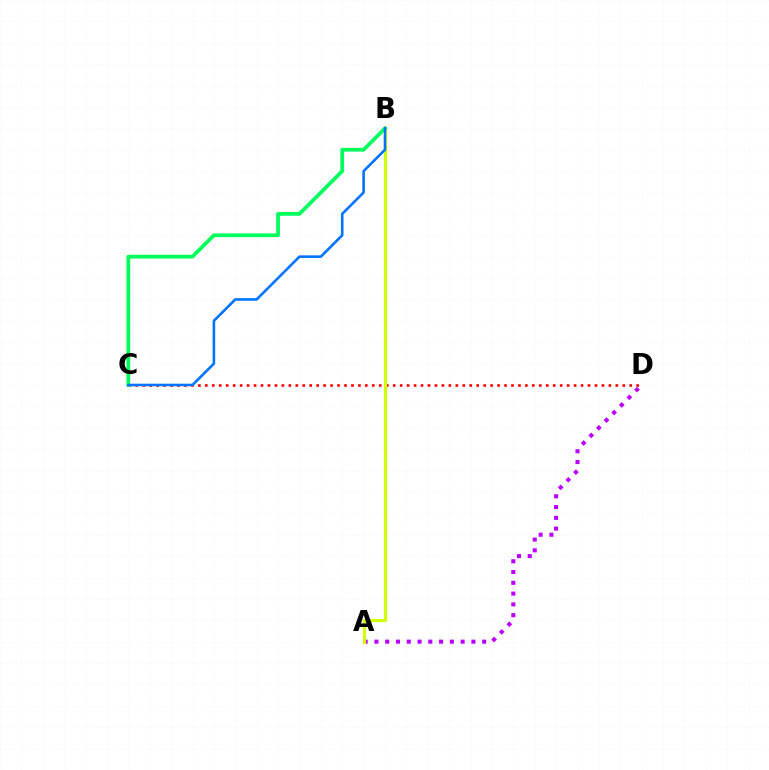{('A', 'D'): [{'color': '#b900ff', 'line_style': 'dotted', 'thickness': 2.93}], ('C', 'D'): [{'color': '#ff0000', 'line_style': 'dotted', 'thickness': 1.89}], ('A', 'B'): [{'color': '#d1ff00', 'line_style': 'solid', 'thickness': 2.26}], ('B', 'C'): [{'color': '#00ff5c', 'line_style': 'solid', 'thickness': 2.71}, {'color': '#0074ff', 'line_style': 'solid', 'thickness': 1.87}]}